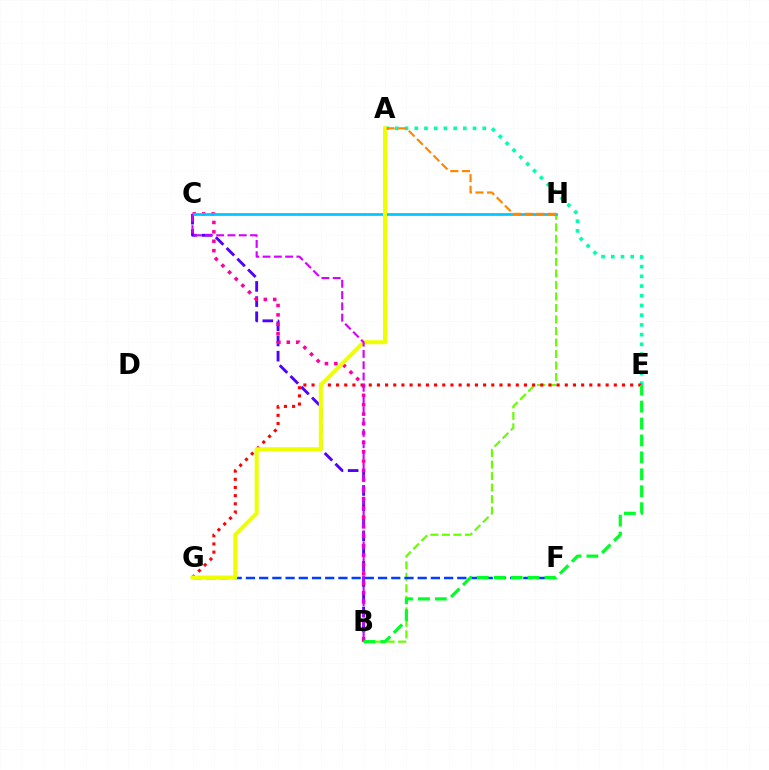{('B', 'C'): [{'color': '#4f00ff', 'line_style': 'dashed', 'thickness': 2.06}, {'color': '#ff00a0', 'line_style': 'dotted', 'thickness': 2.55}, {'color': '#d600ff', 'line_style': 'dashed', 'thickness': 1.53}], ('B', 'H'): [{'color': '#66ff00', 'line_style': 'dashed', 'thickness': 1.56}], ('F', 'G'): [{'color': '#003fff', 'line_style': 'dashed', 'thickness': 1.79}], ('A', 'E'): [{'color': '#00ffaf', 'line_style': 'dotted', 'thickness': 2.64}], ('E', 'G'): [{'color': '#ff0000', 'line_style': 'dotted', 'thickness': 2.22}], ('C', 'H'): [{'color': '#00c7ff', 'line_style': 'solid', 'thickness': 1.98}], ('A', 'G'): [{'color': '#eeff00', 'line_style': 'solid', 'thickness': 2.88}], ('B', 'E'): [{'color': '#00ff27', 'line_style': 'dashed', 'thickness': 2.3}], ('A', 'H'): [{'color': '#ff8800', 'line_style': 'dashed', 'thickness': 1.58}]}